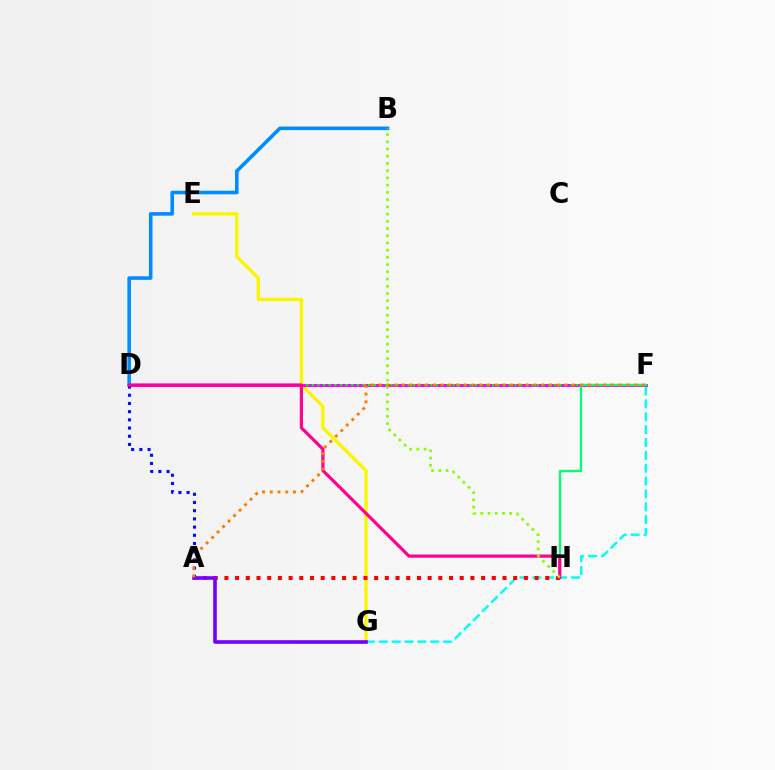{('E', 'G'): [{'color': '#fcf500', 'line_style': 'solid', 'thickness': 2.41}], ('F', 'G'): [{'color': '#00fff6', 'line_style': 'dashed', 'thickness': 1.75}], ('D', 'F'): [{'color': '#ee00ff', 'line_style': 'solid', 'thickness': 2.09}, {'color': '#08ff00', 'line_style': 'dotted', 'thickness': 1.53}], ('B', 'D'): [{'color': '#008cff', 'line_style': 'solid', 'thickness': 2.58}], ('A', 'H'): [{'color': '#ff0000', 'line_style': 'dotted', 'thickness': 2.91}], ('A', 'D'): [{'color': '#0010ff', 'line_style': 'dotted', 'thickness': 2.23}], ('F', 'H'): [{'color': '#00ff74', 'line_style': 'solid', 'thickness': 1.7}], ('D', 'H'): [{'color': '#ff0094', 'line_style': 'solid', 'thickness': 2.29}], ('B', 'H'): [{'color': '#84ff00', 'line_style': 'dotted', 'thickness': 1.96}], ('A', 'G'): [{'color': '#7200ff', 'line_style': 'solid', 'thickness': 2.6}], ('A', 'F'): [{'color': '#ff7c00', 'line_style': 'dotted', 'thickness': 2.1}]}